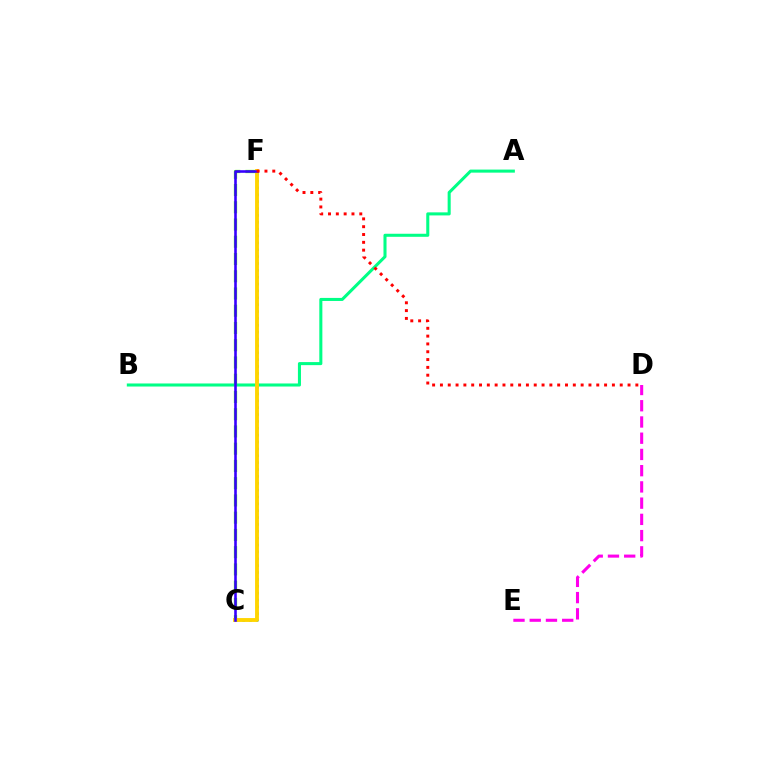{('C', 'F'): [{'color': '#009eff', 'line_style': 'dotted', 'thickness': 1.87}, {'color': '#4fff00', 'line_style': 'dashed', 'thickness': 2.34}, {'color': '#ffd500', 'line_style': 'solid', 'thickness': 2.79}, {'color': '#3700ff', 'line_style': 'solid', 'thickness': 1.87}], ('D', 'E'): [{'color': '#ff00ed', 'line_style': 'dashed', 'thickness': 2.21}], ('A', 'B'): [{'color': '#00ff86', 'line_style': 'solid', 'thickness': 2.2}], ('D', 'F'): [{'color': '#ff0000', 'line_style': 'dotted', 'thickness': 2.12}]}